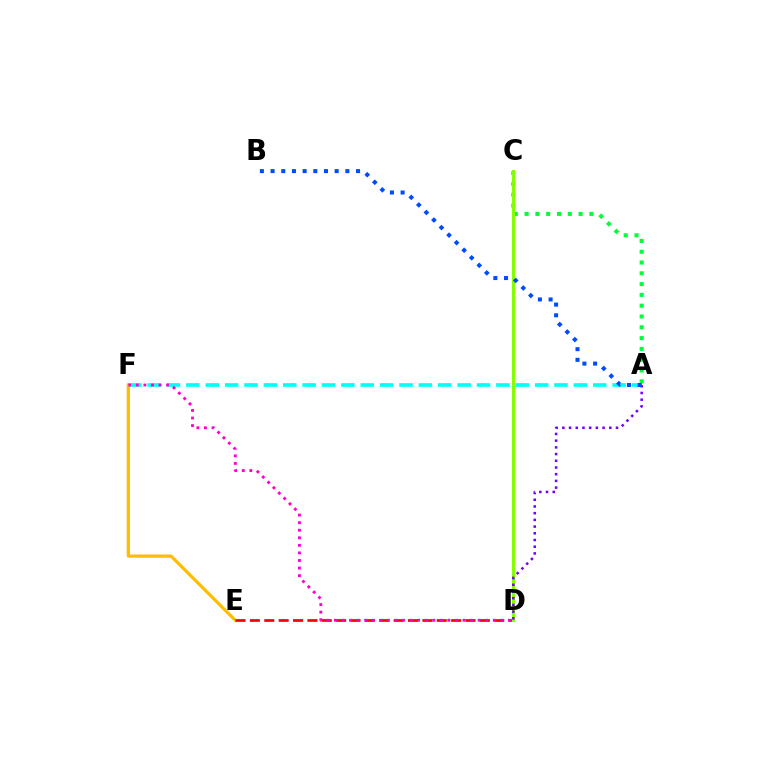{('A', 'C'): [{'color': '#00ff39', 'line_style': 'dotted', 'thickness': 2.93}], ('A', 'F'): [{'color': '#00fff6', 'line_style': 'dashed', 'thickness': 2.63}], ('E', 'F'): [{'color': '#ffbd00', 'line_style': 'solid', 'thickness': 2.34}], ('D', 'E'): [{'color': '#ff0000', 'line_style': 'dashed', 'thickness': 1.95}], ('C', 'D'): [{'color': '#84ff00', 'line_style': 'solid', 'thickness': 2.18}], ('D', 'F'): [{'color': '#ff00cf', 'line_style': 'dotted', 'thickness': 2.06}], ('A', 'D'): [{'color': '#7200ff', 'line_style': 'dotted', 'thickness': 1.82}], ('A', 'B'): [{'color': '#004bff', 'line_style': 'dotted', 'thickness': 2.9}]}